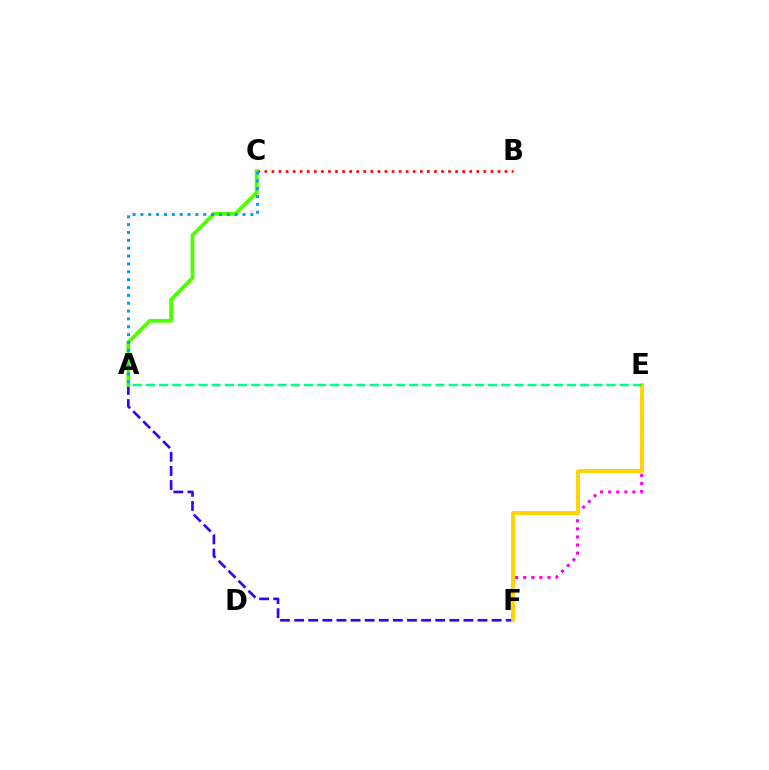{('E', 'F'): [{'color': '#ff00ed', 'line_style': 'dotted', 'thickness': 2.2}, {'color': '#ffd500', 'line_style': 'solid', 'thickness': 2.77}], ('A', 'F'): [{'color': '#3700ff', 'line_style': 'dashed', 'thickness': 1.92}], ('B', 'C'): [{'color': '#ff0000', 'line_style': 'dotted', 'thickness': 1.92}], ('A', 'C'): [{'color': '#4fff00', 'line_style': 'solid', 'thickness': 2.72}, {'color': '#009eff', 'line_style': 'dotted', 'thickness': 2.13}], ('A', 'E'): [{'color': '#00ff86', 'line_style': 'dashed', 'thickness': 1.79}]}